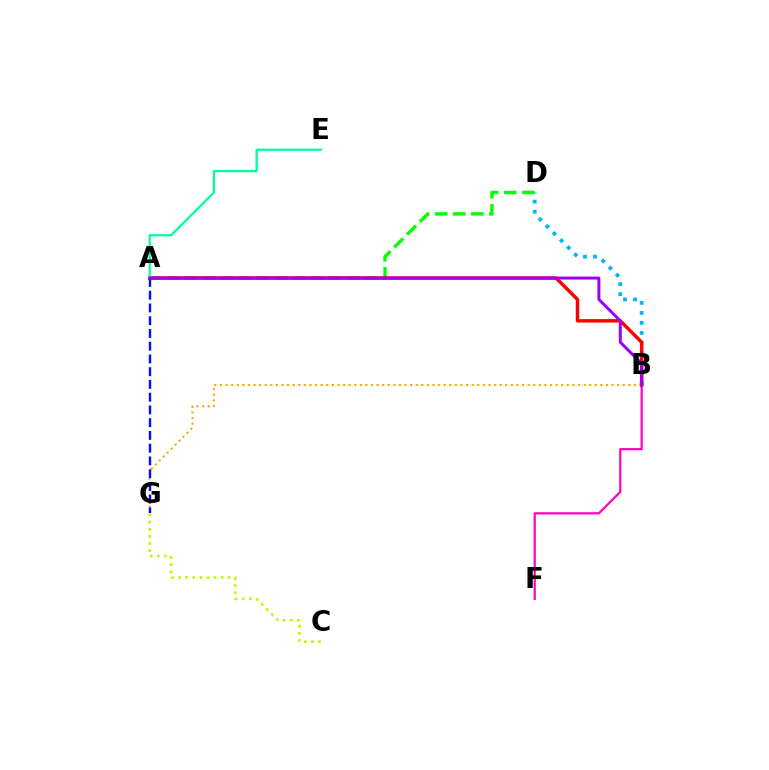{('C', 'G'): [{'color': '#b3ff00', 'line_style': 'dotted', 'thickness': 1.93}], ('B', 'D'): [{'color': '#00b5ff', 'line_style': 'dotted', 'thickness': 2.73}], ('A', 'D'): [{'color': '#08ff00', 'line_style': 'dashed', 'thickness': 2.46}], ('A', 'B'): [{'color': '#ff0000', 'line_style': 'solid', 'thickness': 2.48}, {'color': '#9b00ff', 'line_style': 'solid', 'thickness': 2.13}], ('A', 'E'): [{'color': '#00ff9d', 'line_style': 'solid', 'thickness': 1.61}], ('B', 'G'): [{'color': '#ffa500', 'line_style': 'dotted', 'thickness': 1.52}], ('A', 'G'): [{'color': '#0010ff', 'line_style': 'dashed', 'thickness': 1.73}], ('B', 'F'): [{'color': '#ff00bd', 'line_style': 'solid', 'thickness': 1.59}]}